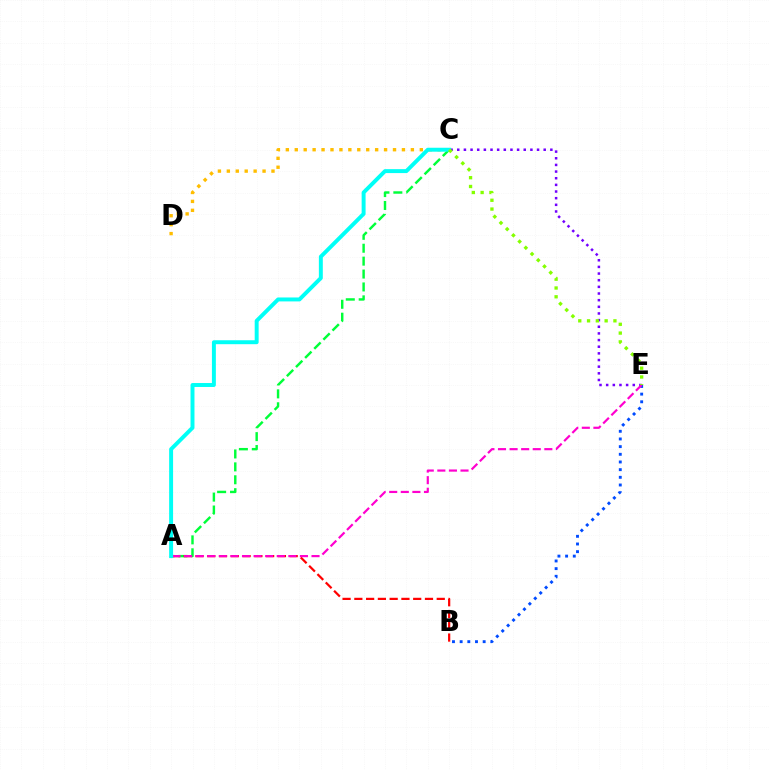{('C', 'D'): [{'color': '#ffbd00', 'line_style': 'dotted', 'thickness': 2.43}], ('C', 'E'): [{'color': '#7200ff', 'line_style': 'dotted', 'thickness': 1.81}, {'color': '#84ff00', 'line_style': 'dotted', 'thickness': 2.39}], ('B', 'E'): [{'color': '#004bff', 'line_style': 'dotted', 'thickness': 2.08}], ('A', 'C'): [{'color': '#00ff39', 'line_style': 'dashed', 'thickness': 1.75}, {'color': '#00fff6', 'line_style': 'solid', 'thickness': 2.84}], ('A', 'B'): [{'color': '#ff0000', 'line_style': 'dashed', 'thickness': 1.6}], ('A', 'E'): [{'color': '#ff00cf', 'line_style': 'dashed', 'thickness': 1.57}]}